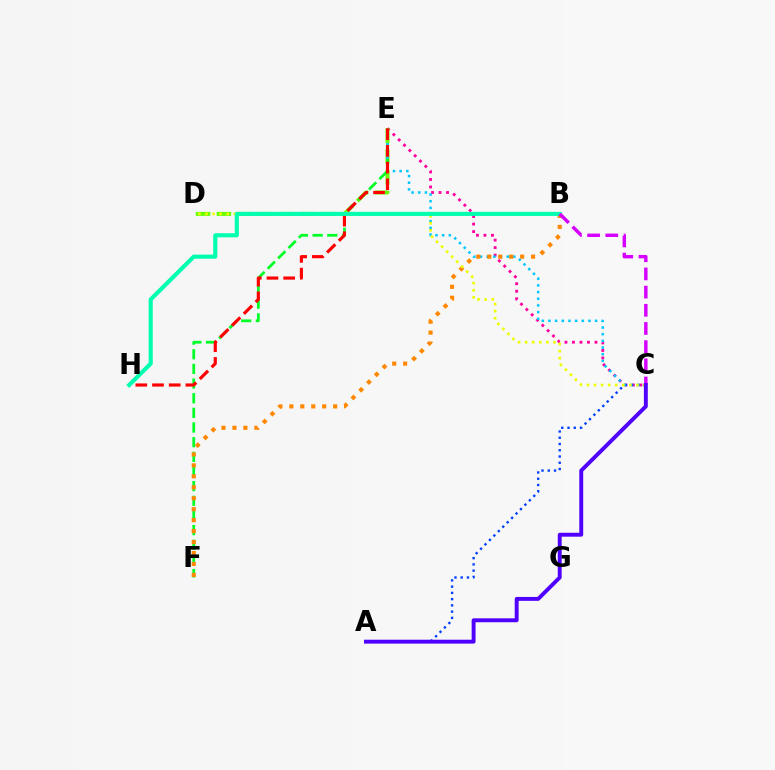{('C', 'E'): [{'color': '#ff00a0', 'line_style': 'dotted', 'thickness': 2.04}, {'color': '#00c7ff', 'line_style': 'dotted', 'thickness': 1.81}], ('D', 'E'): [{'color': '#66ff00', 'line_style': 'dashed', 'thickness': 2.83}], ('E', 'F'): [{'color': '#00ff27', 'line_style': 'dashed', 'thickness': 1.99}], ('A', 'C'): [{'color': '#003fff', 'line_style': 'dotted', 'thickness': 1.7}, {'color': '#4f00ff', 'line_style': 'solid', 'thickness': 2.81}], ('B', 'F'): [{'color': '#ff8800', 'line_style': 'dotted', 'thickness': 2.98}], ('C', 'D'): [{'color': '#eeff00', 'line_style': 'dotted', 'thickness': 1.92}], ('E', 'H'): [{'color': '#ff0000', 'line_style': 'dashed', 'thickness': 2.27}], ('B', 'H'): [{'color': '#00ffaf', 'line_style': 'solid', 'thickness': 2.96}], ('B', 'C'): [{'color': '#d600ff', 'line_style': 'dashed', 'thickness': 2.47}]}